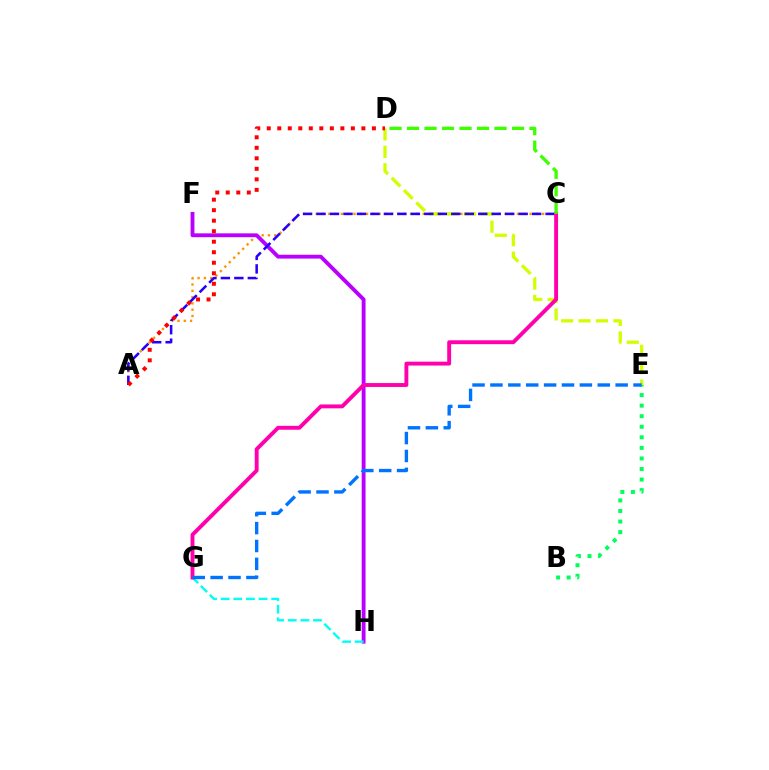{('A', 'C'): [{'color': '#ff9400', 'line_style': 'dotted', 'thickness': 1.71}, {'color': '#2500ff', 'line_style': 'dashed', 'thickness': 1.83}], ('D', 'E'): [{'color': '#d1ff00', 'line_style': 'dashed', 'thickness': 2.37}], ('B', 'E'): [{'color': '#00ff5c', 'line_style': 'dotted', 'thickness': 2.87}], ('F', 'H'): [{'color': '#b900ff', 'line_style': 'solid', 'thickness': 2.77}], ('G', 'H'): [{'color': '#00fff6', 'line_style': 'dashed', 'thickness': 1.72}], ('A', 'D'): [{'color': '#ff0000', 'line_style': 'dotted', 'thickness': 2.86}], ('C', 'G'): [{'color': '#ff00ac', 'line_style': 'solid', 'thickness': 2.8}], ('C', 'D'): [{'color': '#3dff00', 'line_style': 'dashed', 'thickness': 2.38}], ('E', 'G'): [{'color': '#0074ff', 'line_style': 'dashed', 'thickness': 2.43}]}